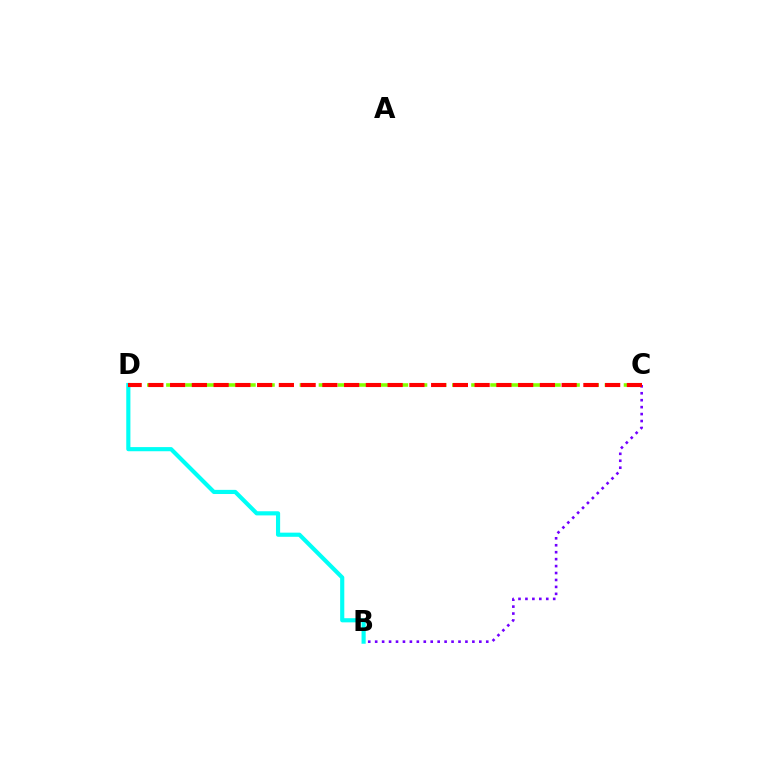{('B', 'C'): [{'color': '#7200ff', 'line_style': 'dotted', 'thickness': 1.89}], ('B', 'D'): [{'color': '#00fff6', 'line_style': 'solid', 'thickness': 2.98}], ('C', 'D'): [{'color': '#84ff00', 'line_style': 'dashed', 'thickness': 2.59}, {'color': '#ff0000', 'line_style': 'dashed', 'thickness': 2.95}]}